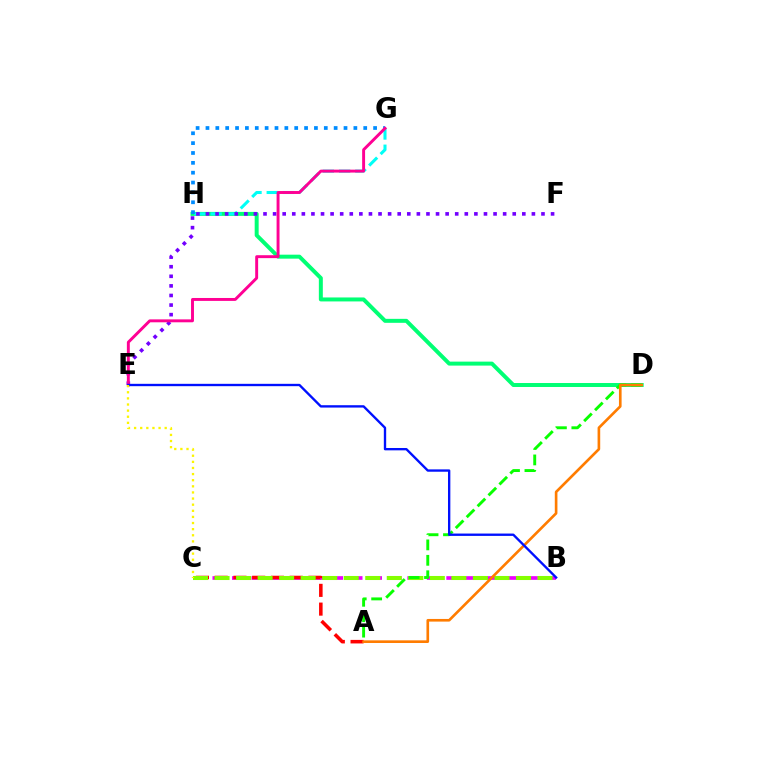{('D', 'H'): [{'color': '#00ff74', 'line_style': 'solid', 'thickness': 2.86}], ('B', 'C'): [{'color': '#ee00ff', 'line_style': 'dashed', 'thickness': 2.65}, {'color': '#84ff00', 'line_style': 'dashed', 'thickness': 2.92}], ('A', 'C'): [{'color': '#ff0000', 'line_style': 'dashed', 'thickness': 2.55}], ('G', 'H'): [{'color': '#00fff6', 'line_style': 'dashed', 'thickness': 2.21}, {'color': '#008cff', 'line_style': 'dotted', 'thickness': 2.68}], ('E', 'F'): [{'color': '#7200ff', 'line_style': 'dotted', 'thickness': 2.6}], ('A', 'D'): [{'color': '#08ff00', 'line_style': 'dashed', 'thickness': 2.1}, {'color': '#ff7c00', 'line_style': 'solid', 'thickness': 1.91}], ('E', 'G'): [{'color': '#ff0094', 'line_style': 'solid', 'thickness': 2.11}], ('B', 'E'): [{'color': '#0010ff', 'line_style': 'solid', 'thickness': 1.69}], ('C', 'E'): [{'color': '#fcf500', 'line_style': 'dotted', 'thickness': 1.66}]}